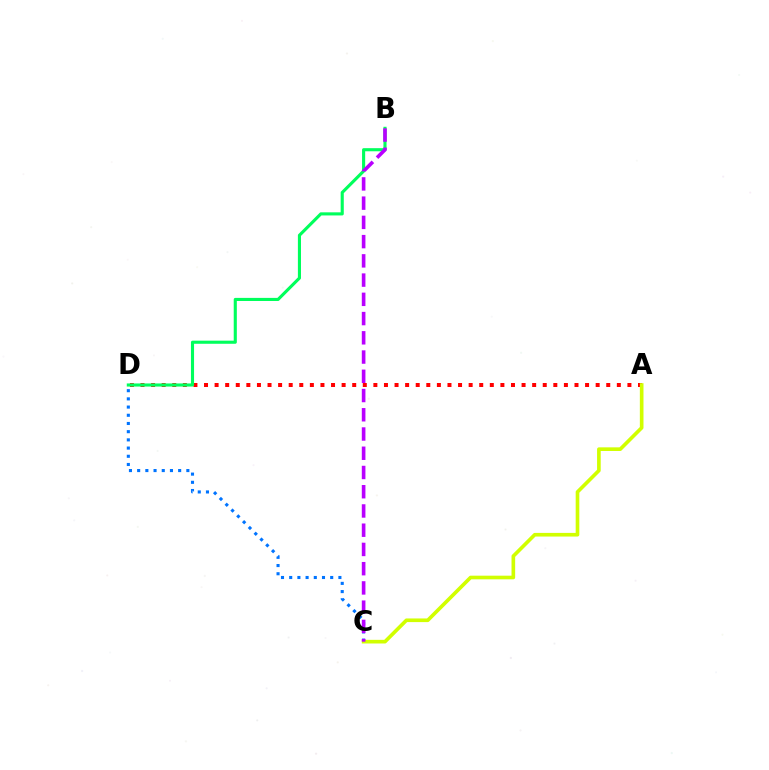{('A', 'D'): [{'color': '#ff0000', 'line_style': 'dotted', 'thickness': 2.88}], ('B', 'D'): [{'color': '#00ff5c', 'line_style': 'solid', 'thickness': 2.24}], ('C', 'D'): [{'color': '#0074ff', 'line_style': 'dotted', 'thickness': 2.23}], ('A', 'C'): [{'color': '#d1ff00', 'line_style': 'solid', 'thickness': 2.63}], ('B', 'C'): [{'color': '#b900ff', 'line_style': 'dashed', 'thickness': 2.61}]}